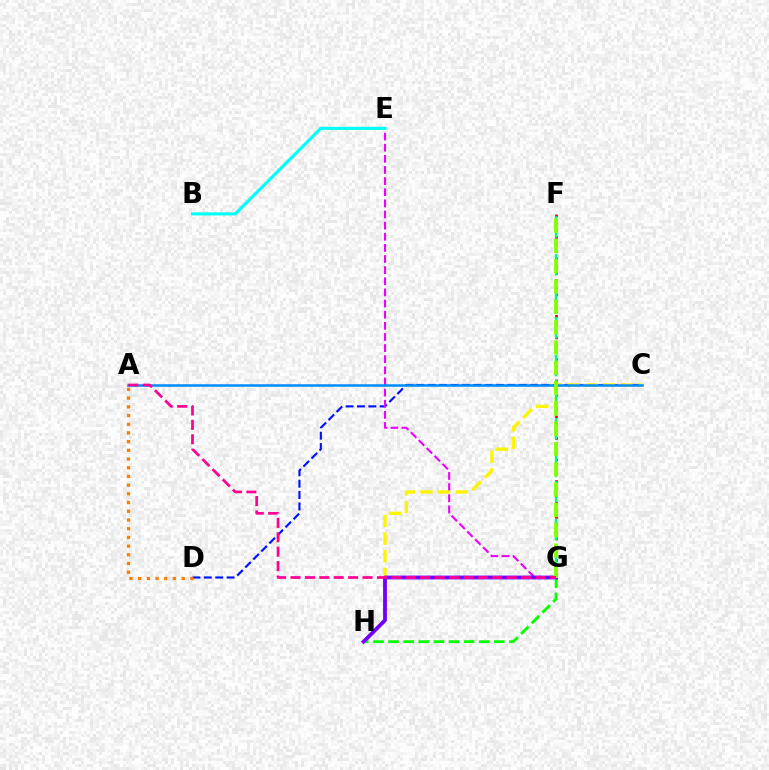{('C', 'D'): [{'color': '#0010ff', 'line_style': 'dashed', 'thickness': 1.54}], ('G', 'H'): [{'color': '#08ff00', 'line_style': 'dashed', 'thickness': 2.05}, {'color': '#7200ff', 'line_style': 'solid', 'thickness': 2.75}], ('E', 'G'): [{'color': '#ee00ff', 'line_style': 'dashed', 'thickness': 1.51}], ('F', 'G'): [{'color': '#ff0000', 'line_style': 'dotted', 'thickness': 1.95}, {'color': '#00ff74', 'line_style': 'dashed', 'thickness': 1.71}, {'color': '#84ff00', 'line_style': 'dashed', 'thickness': 2.76}], ('C', 'H'): [{'color': '#fcf500', 'line_style': 'dashed', 'thickness': 2.39}], ('A', 'C'): [{'color': '#008cff', 'line_style': 'solid', 'thickness': 1.81}], ('B', 'E'): [{'color': '#00fff6', 'line_style': 'solid', 'thickness': 2.22}], ('A', 'D'): [{'color': '#ff7c00', 'line_style': 'dotted', 'thickness': 2.37}], ('A', 'G'): [{'color': '#ff0094', 'line_style': 'dashed', 'thickness': 1.96}]}